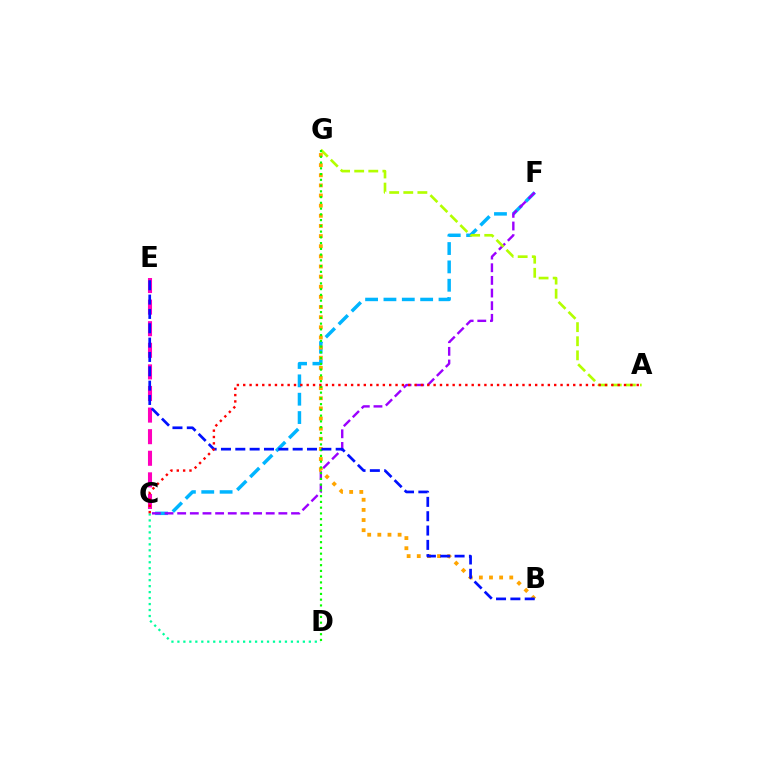{('C', 'F'): [{'color': '#00b5ff', 'line_style': 'dashed', 'thickness': 2.49}, {'color': '#9b00ff', 'line_style': 'dashed', 'thickness': 1.72}], ('C', 'E'): [{'color': '#ff00bd', 'line_style': 'dashed', 'thickness': 2.93}], ('A', 'G'): [{'color': '#b3ff00', 'line_style': 'dashed', 'thickness': 1.92}], ('B', 'G'): [{'color': '#ffa500', 'line_style': 'dotted', 'thickness': 2.75}], ('C', 'D'): [{'color': '#00ff9d', 'line_style': 'dotted', 'thickness': 1.62}], ('D', 'G'): [{'color': '#08ff00', 'line_style': 'dotted', 'thickness': 1.56}], ('B', 'E'): [{'color': '#0010ff', 'line_style': 'dashed', 'thickness': 1.95}], ('A', 'C'): [{'color': '#ff0000', 'line_style': 'dotted', 'thickness': 1.72}]}